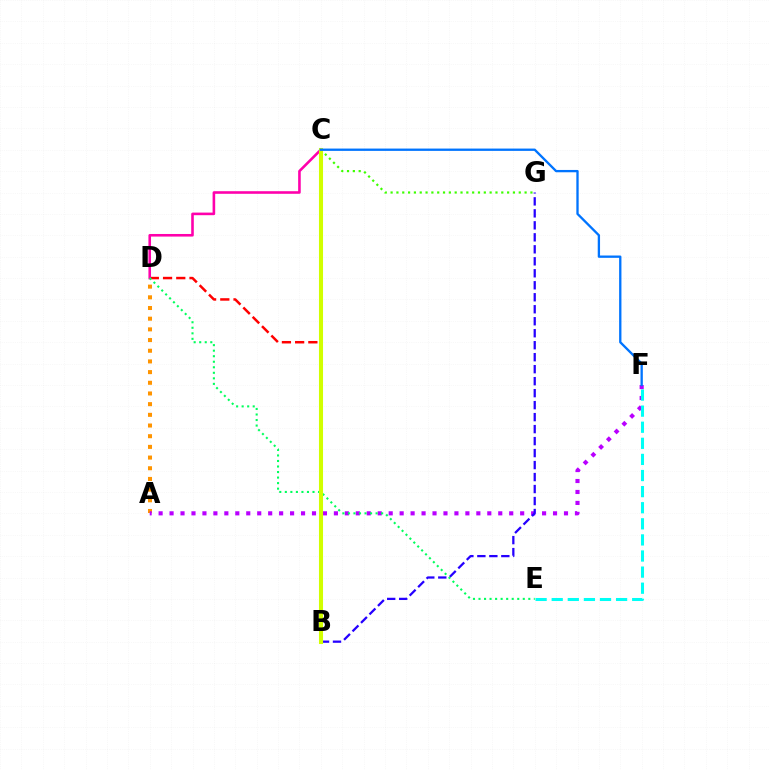{('A', 'D'): [{'color': '#ff9400', 'line_style': 'dotted', 'thickness': 2.9}], ('A', 'F'): [{'color': '#b900ff', 'line_style': 'dotted', 'thickness': 2.98}], ('B', 'G'): [{'color': '#2500ff', 'line_style': 'dashed', 'thickness': 1.63}], ('C', 'G'): [{'color': '#3dff00', 'line_style': 'dotted', 'thickness': 1.58}], ('E', 'F'): [{'color': '#00fff6', 'line_style': 'dashed', 'thickness': 2.19}], ('B', 'D'): [{'color': '#ff0000', 'line_style': 'dashed', 'thickness': 1.8}], ('C', 'D'): [{'color': '#ff00ac', 'line_style': 'solid', 'thickness': 1.87}], ('D', 'E'): [{'color': '#00ff5c', 'line_style': 'dotted', 'thickness': 1.5}], ('B', 'C'): [{'color': '#d1ff00', 'line_style': 'solid', 'thickness': 2.93}], ('C', 'F'): [{'color': '#0074ff', 'line_style': 'solid', 'thickness': 1.67}]}